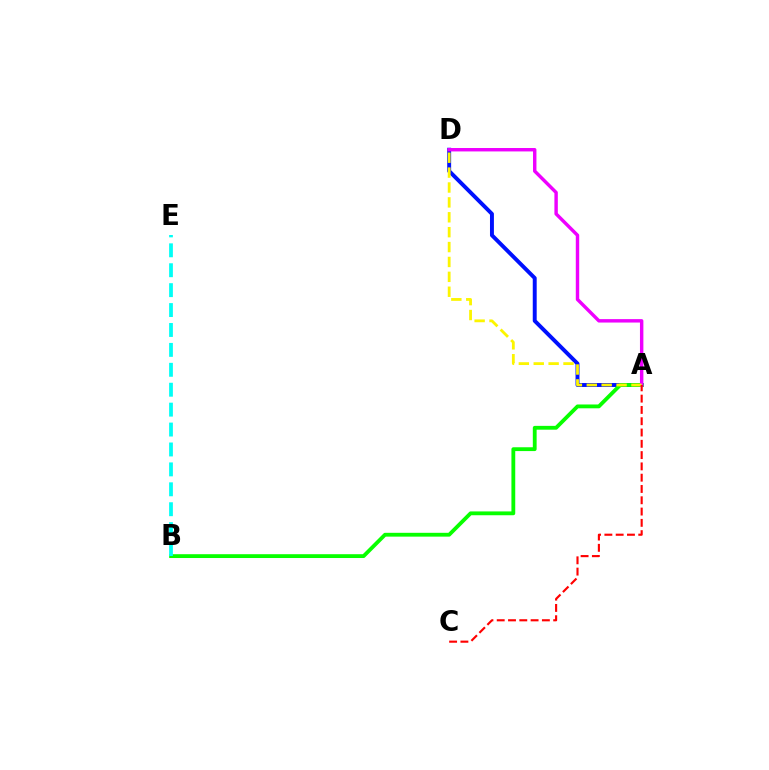{('A', 'D'): [{'color': '#0010ff', 'line_style': 'solid', 'thickness': 2.83}, {'color': '#ee00ff', 'line_style': 'solid', 'thickness': 2.46}, {'color': '#fcf500', 'line_style': 'dashed', 'thickness': 2.02}], ('A', 'B'): [{'color': '#08ff00', 'line_style': 'solid', 'thickness': 2.75}], ('B', 'E'): [{'color': '#00fff6', 'line_style': 'dashed', 'thickness': 2.71}], ('A', 'C'): [{'color': '#ff0000', 'line_style': 'dashed', 'thickness': 1.53}]}